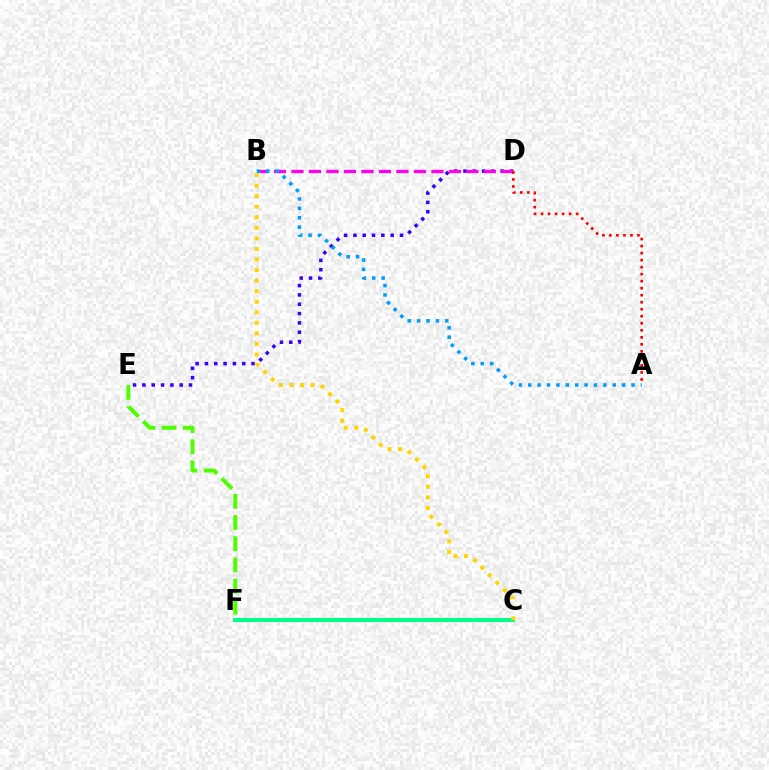{('D', 'E'): [{'color': '#3700ff', 'line_style': 'dotted', 'thickness': 2.53}], ('B', 'D'): [{'color': '#ff00ed', 'line_style': 'dashed', 'thickness': 2.38}], ('C', 'F'): [{'color': '#00ff86', 'line_style': 'solid', 'thickness': 2.88}], ('E', 'F'): [{'color': '#4fff00', 'line_style': 'dashed', 'thickness': 2.88}], ('A', 'B'): [{'color': '#009eff', 'line_style': 'dotted', 'thickness': 2.55}], ('B', 'C'): [{'color': '#ffd500', 'line_style': 'dotted', 'thickness': 2.87}], ('A', 'D'): [{'color': '#ff0000', 'line_style': 'dotted', 'thickness': 1.91}]}